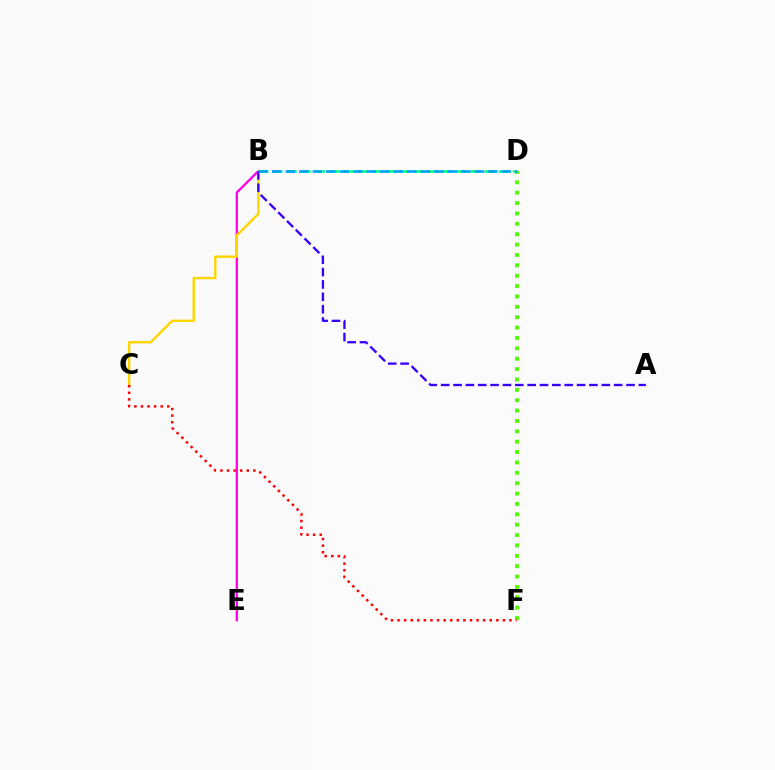{('D', 'F'): [{'color': '#4fff00', 'line_style': 'dotted', 'thickness': 2.82}], ('B', 'E'): [{'color': '#ff00ed', 'line_style': 'solid', 'thickness': 1.65}], ('B', 'D'): [{'color': '#00ff86', 'line_style': 'dashed', 'thickness': 1.92}, {'color': '#009eff', 'line_style': 'dashed', 'thickness': 1.84}], ('B', 'C'): [{'color': '#ffd500', 'line_style': 'solid', 'thickness': 1.74}], ('A', 'B'): [{'color': '#3700ff', 'line_style': 'dashed', 'thickness': 1.68}], ('C', 'F'): [{'color': '#ff0000', 'line_style': 'dotted', 'thickness': 1.79}]}